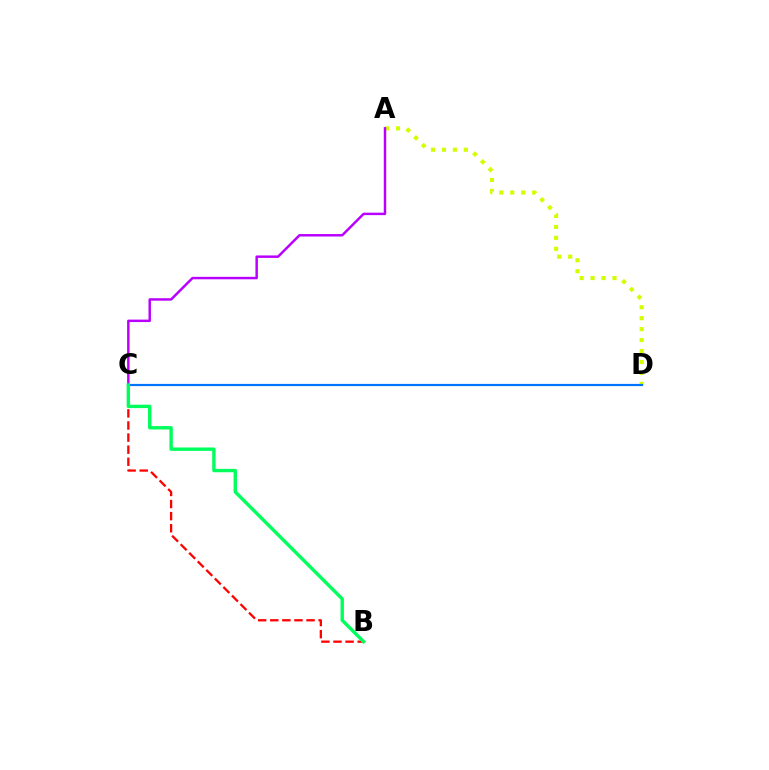{('A', 'D'): [{'color': '#d1ff00', 'line_style': 'dotted', 'thickness': 2.98}], ('A', 'C'): [{'color': '#b900ff', 'line_style': 'solid', 'thickness': 1.77}], ('C', 'D'): [{'color': '#0074ff', 'line_style': 'solid', 'thickness': 1.57}], ('B', 'C'): [{'color': '#ff0000', 'line_style': 'dashed', 'thickness': 1.64}, {'color': '#00ff5c', 'line_style': 'solid', 'thickness': 2.44}]}